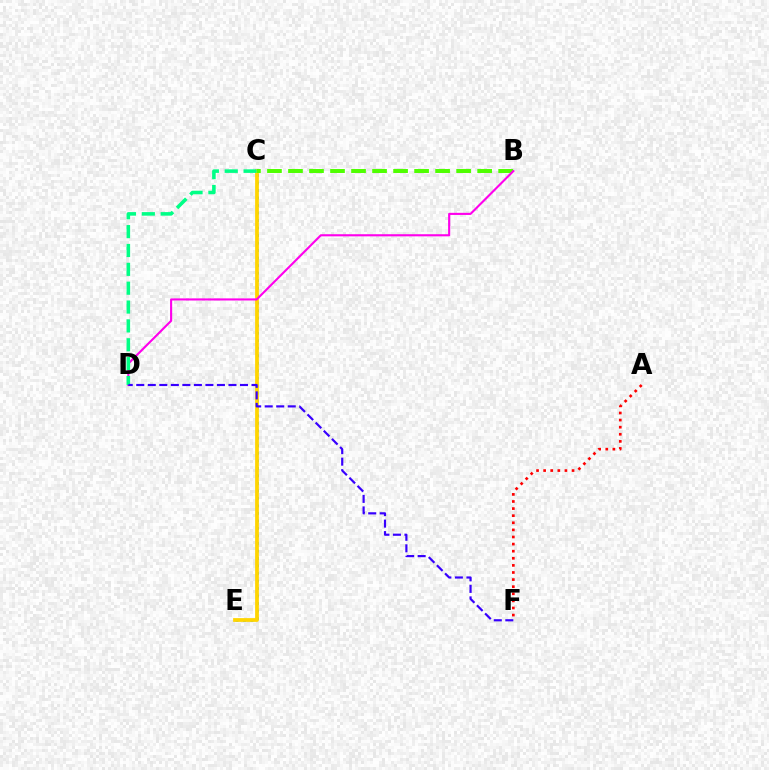{('C', 'E'): [{'color': '#009eff', 'line_style': 'dotted', 'thickness': 2.04}, {'color': '#ffd500', 'line_style': 'solid', 'thickness': 2.7}], ('A', 'F'): [{'color': '#ff0000', 'line_style': 'dotted', 'thickness': 1.93}], ('B', 'C'): [{'color': '#4fff00', 'line_style': 'dashed', 'thickness': 2.86}], ('B', 'D'): [{'color': '#ff00ed', 'line_style': 'solid', 'thickness': 1.52}], ('C', 'D'): [{'color': '#00ff86', 'line_style': 'dashed', 'thickness': 2.56}], ('D', 'F'): [{'color': '#3700ff', 'line_style': 'dashed', 'thickness': 1.57}]}